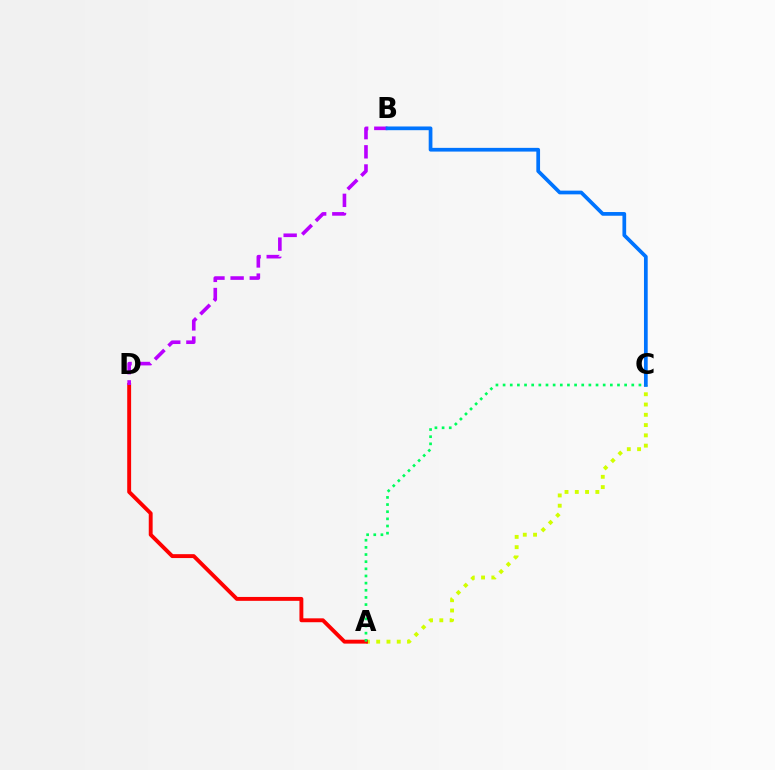{('A', 'C'): [{'color': '#d1ff00', 'line_style': 'dotted', 'thickness': 2.79}, {'color': '#00ff5c', 'line_style': 'dotted', 'thickness': 1.94}], ('A', 'D'): [{'color': '#ff0000', 'line_style': 'solid', 'thickness': 2.8}], ('B', 'D'): [{'color': '#b900ff', 'line_style': 'dashed', 'thickness': 2.6}], ('B', 'C'): [{'color': '#0074ff', 'line_style': 'solid', 'thickness': 2.68}]}